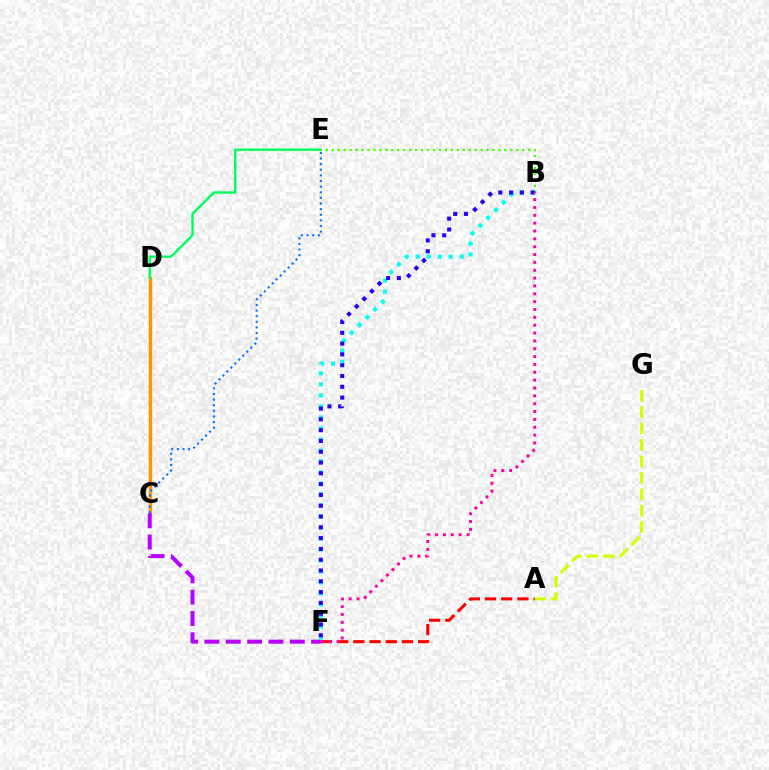{('C', 'D'): [{'color': '#ff9400', 'line_style': 'solid', 'thickness': 2.44}], ('A', 'G'): [{'color': '#d1ff00', 'line_style': 'dashed', 'thickness': 2.23}], ('C', 'F'): [{'color': '#b900ff', 'line_style': 'dashed', 'thickness': 2.9}], ('D', 'E'): [{'color': '#00ff5c', 'line_style': 'solid', 'thickness': 1.74}], ('B', 'F'): [{'color': '#00fff6', 'line_style': 'dotted', 'thickness': 2.99}, {'color': '#2500ff', 'line_style': 'dotted', 'thickness': 2.93}, {'color': '#ff00ac', 'line_style': 'dotted', 'thickness': 2.13}], ('A', 'F'): [{'color': '#ff0000', 'line_style': 'dashed', 'thickness': 2.2}], ('C', 'E'): [{'color': '#0074ff', 'line_style': 'dotted', 'thickness': 1.53}], ('B', 'E'): [{'color': '#3dff00', 'line_style': 'dotted', 'thickness': 1.62}]}